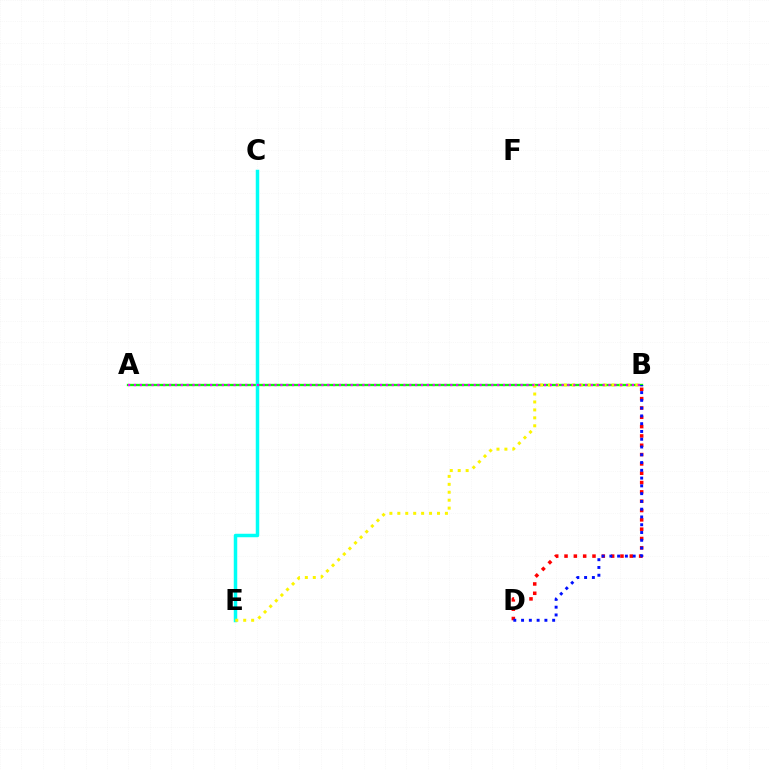{('B', 'D'): [{'color': '#ff0000', 'line_style': 'dotted', 'thickness': 2.53}, {'color': '#0010ff', 'line_style': 'dotted', 'thickness': 2.11}], ('A', 'B'): [{'color': '#08ff00', 'line_style': 'solid', 'thickness': 1.68}, {'color': '#ee00ff', 'line_style': 'dotted', 'thickness': 1.59}], ('C', 'E'): [{'color': '#00fff6', 'line_style': 'solid', 'thickness': 2.51}], ('B', 'E'): [{'color': '#fcf500', 'line_style': 'dotted', 'thickness': 2.16}]}